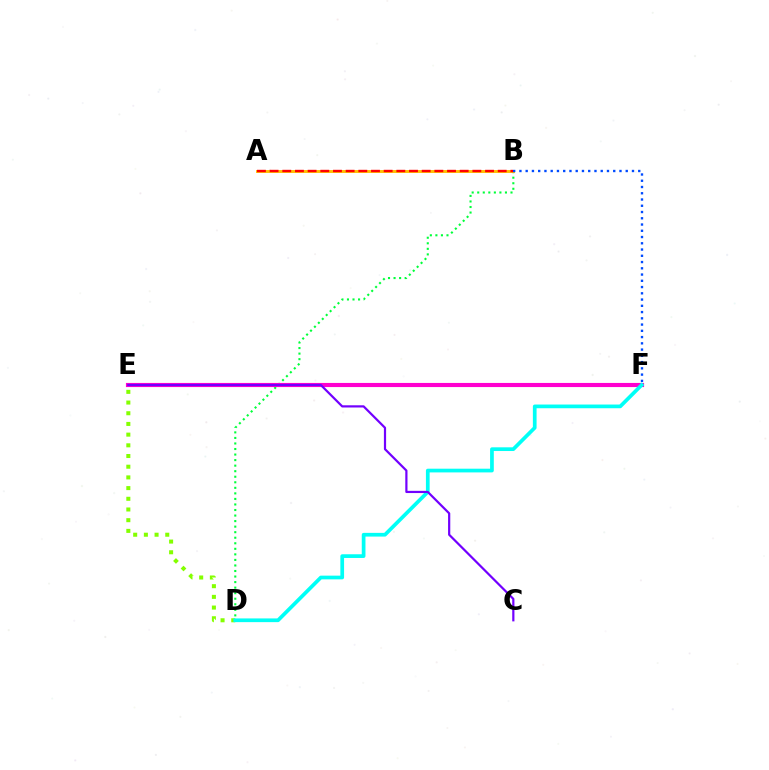{('B', 'D'): [{'color': '#00ff39', 'line_style': 'dotted', 'thickness': 1.51}], ('A', 'B'): [{'color': '#ffbd00', 'line_style': 'solid', 'thickness': 2.09}, {'color': '#ff0000', 'line_style': 'dashed', 'thickness': 1.72}], ('E', 'F'): [{'color': '#ff00cf', 'line_style': 'solid', 'thickness': 2.97}], ('D', 'E'): [{'color': '#84ff00', 'line_style': 'dotted', 'thickness': 2.91}], ('D', 'F'): [{'color': '#00fff6', 'line_style': 'solid', 'thickness': 2.67}], ('C', 'E'): [{'color': '#7200ff', 'line_style': 'solid', 'thickness': 1.59}], ('B', 'F'): [{'color': '#004bff', 'line_style': 'dotted', 'thickness': 1.7}]}